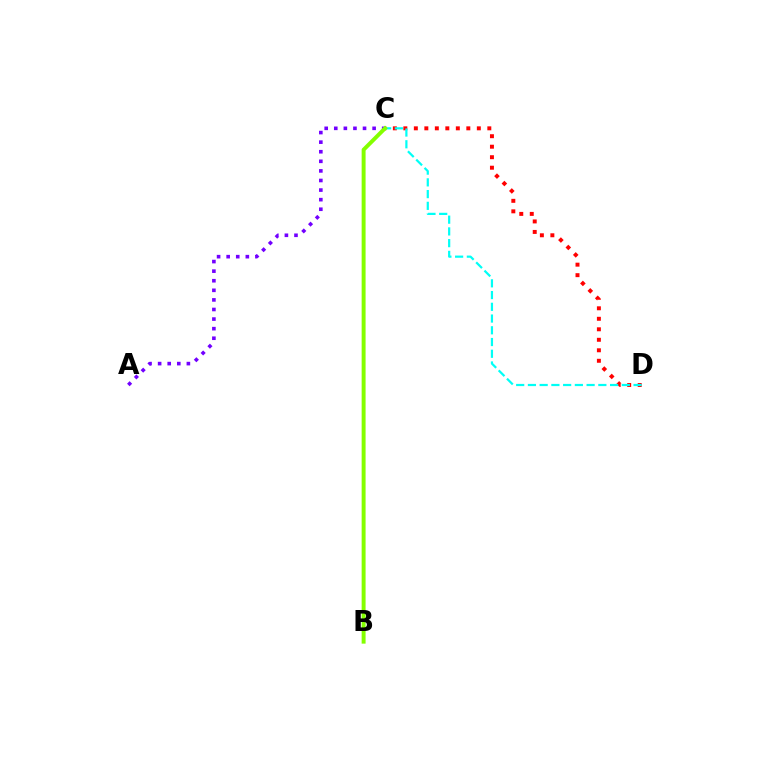{('C', 'D'): [{'color': '#ff0000', 'line_style': 'dotted', 'thickness': 2.85}, {'color': '#00fff6', 'line_style': 'dashed', 'thickness': 1.59}], ('A', 'C'): [{'color': '#7200ff', 'line_style': 'dotted', 'thickness': 2.6}], ('B', 'C'): [{'color': '#84ff00', 'line_style': 'solid', 'thickness': 2.84}]}